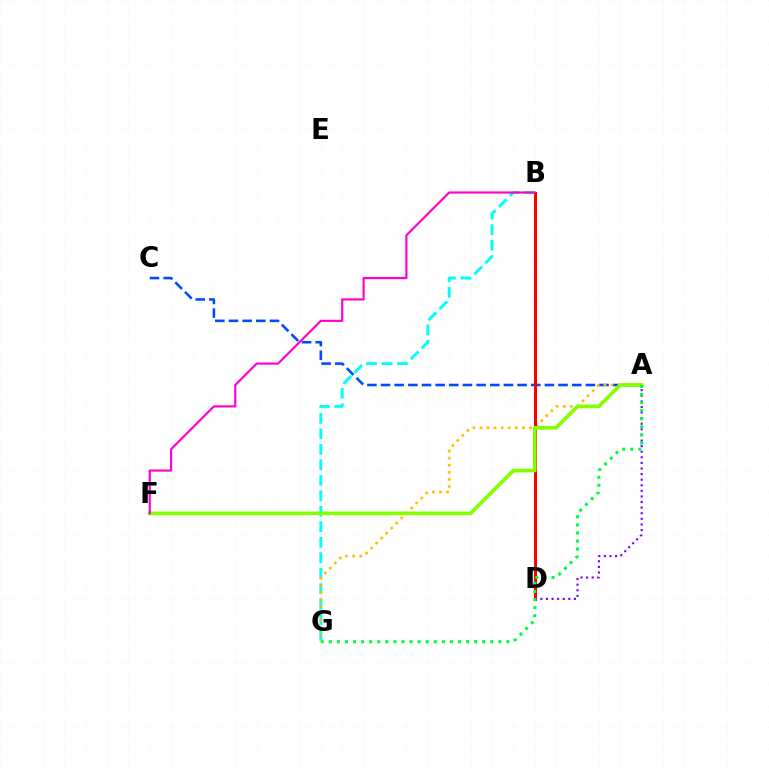{('B', 'G'): [{'color': '#00fff6', 'line_style': 'dashed', 'thickness': 2.1}], ('A', 'C'): [{'color': '#004bff', 'line_style': 'dashed', 'thickness': 1.85}], ('A', 'G'): [{'color': '#ffbd00', 'line_style': 'dotted', 'thickness': 1.92}, {'color': '#00ff39', 'line_style': 'dotted', 'thickness': 2.19}], ('B', 'D'): [{'color': '#ff0000', 'line_style': 'solid', 'thickness': 2.19}], ('A', 'F'): [{'color': '#84ff00', 'line_style': 'solid', 'thickness': 2.63}], ('B', 'F'): [{'color': '#ff00cf', 'line_style': 'solid', 'thickness': 1.55}], ('A', 'D'): [{'color': '#7200ff', 'line_style': 'dotted', 'thickness': 1.52}]}